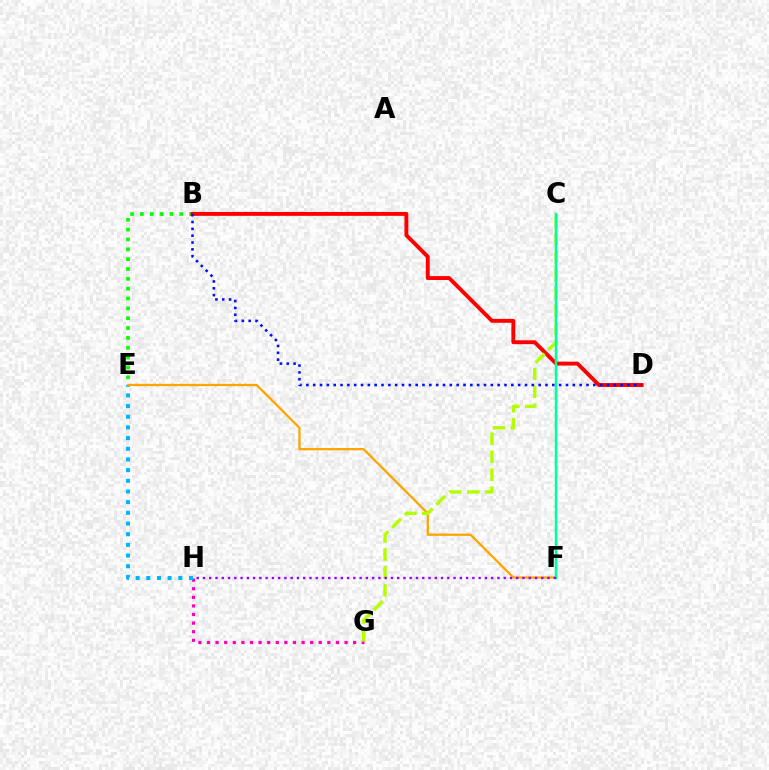{('G', 'H'): [{'color': '#ff00bd', 'line_style': 'dotted', 'thickness': 2.34}], ('B', 'E'): [{'color': '#08ff00', 'line_style': 'dotted', 'thickness': 2.67}], ('B', 'D'): [{'color': '#ff0000', 'line_style': 'solid', 'thickness': 2.81}, {'color': '#0010ff', 'line_style': 'dotted', 'thickness': 1.86}], ('E', 'H'): [{'color': '#00b5ff', 'line_style': 'dotted', 'thickness': 2.9}], ('E', 'F'): [{'color': '#ffa500', 'line_style': 'solid', 'thickness': 1.64}], ('C', 'G'): [{'color': '#b3ff00', 'line_style': 'dashed', 'thickness': 2.44}], ('C', 'F'): [{'color': '#00ff9d', 'line_style': 'solid', 'thickness': 1.8}], ('F', 'H'): [{'color': '#9b00ff', 'line_style': 'dotted', 'thickness': 1.7}]}